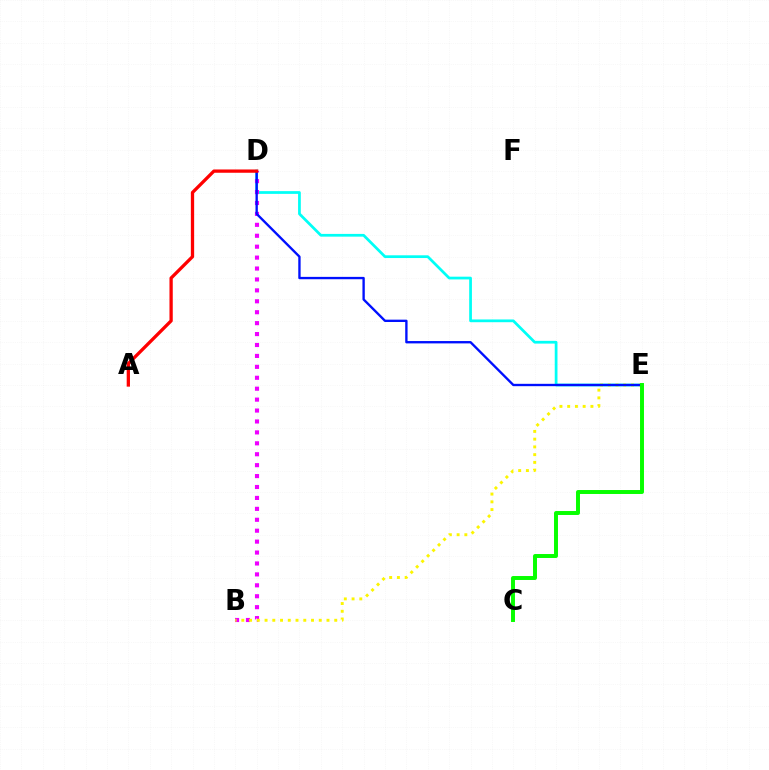{('D', 'E'): [{'color': '#00fff6', 'line_style': 'solid', 'thickness': 1.97}, {'color': '#0010ff', 'line_style': 'solid', 'thickness': 1.69}], ('B', 'D'): [{'color': '#ee00ff', 'line_style': 'dotted', 'thickness': 2.97}], ('B', 'E'): [{'color': '#fcf500', 'line_style': 'dotted', 'thickness': 2.1}], ('C', 'E'): [{'color': '#08ff00', 'line_style': 'solid', 'thickness': 2.85}], ('A', 'D'): [{'color': '#ff0000', 'line_style': 'solid', 'thickness': 2.37}]}